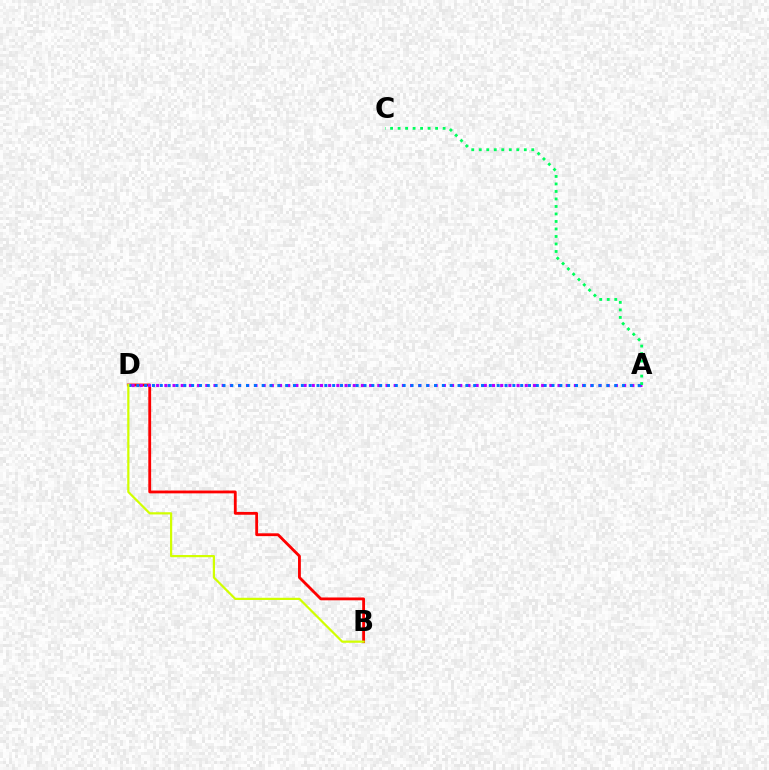{('B', 'D'): [{'color': '#ff0000', 'line_style': 'solid', 'thickness': 2.03}, {'color': '#d1ff00', 'line_style': 'solid', 'thickness': 1.6}], ('A', 'D'): [{'color': '#b900ff', 'line_style': 'dotted', 'thickness': 2.23}, {'color': '#0074ff', 'line_style': 'dotted', 'thickness': 2.13}], ('A', 'C'): [{'color': '#00ff5c', 'line_style': 'dotted', 'thickness': 2.04}]}